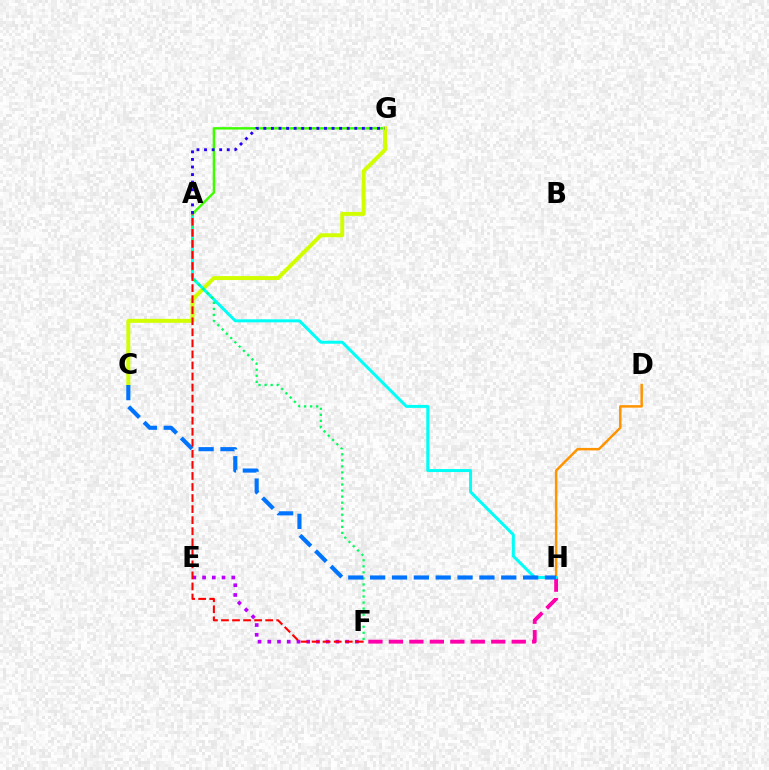{('A', 'G'): [{'color': '#3dff00', 'line_style': 'solid', 'thickness': 1.74}, {'color': '#2500ff', 'line_style': 'dotted', 'thickness': 2.06}], ('C', 'G'): [{'color': '#d1ff00', 'line_style': 'solid', 'thickness': 2.86}], ('D', 'H'): [{'color': '#ff9400', 'line_style': 'solid', 'thickness': 1.79}], ('F', 'H'): [{'color': '#ff00ac', 'line_style': 'dashed', 'thickness': 2.78}], ('A', 'H'): [{'color': '#00fff6', 'line_style': 'solid', 'thickness': 2.16}], ('E', 'F'): [{'color': '#b900ff', 'line_style': 'dotted', 'thickness': 2.65}], ('A', 'F'): [{'color': '#00ff5c', 'line_style': 'dotted', 'thickness': 1.64}, {'color': '#ff0000', 'line_style': 'dashed', 'thickness': 1.5}], ('C', 'H'): [{'color': '#0074ff', 'line_style': 'dashed', 'thickness': 2.97}]}